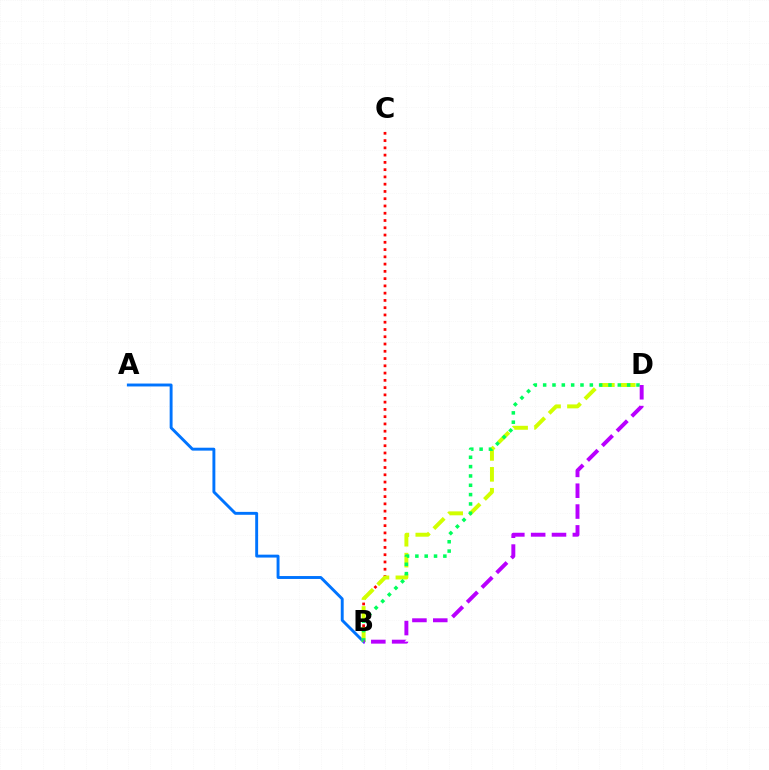{('A', 'B'): [{'color': '#0074ff', 'line_style': 'solid', 'thickness': 2.1}], ('B', 'C'): [{'color': '#ff0000', 'line_style': 'dotted', 'thickness': 1.97}], ('B', 'D'): [{'color': '#d1ff00', 'line_style': 'dashed', 'thickness': 2.84}, {'color': '#00ff5c', 'line_style': 'dotted', 'thickness': 2.54}, {'color': '#b900ff', 'line_style': 'dashed', 'thickness': 2.83}]}